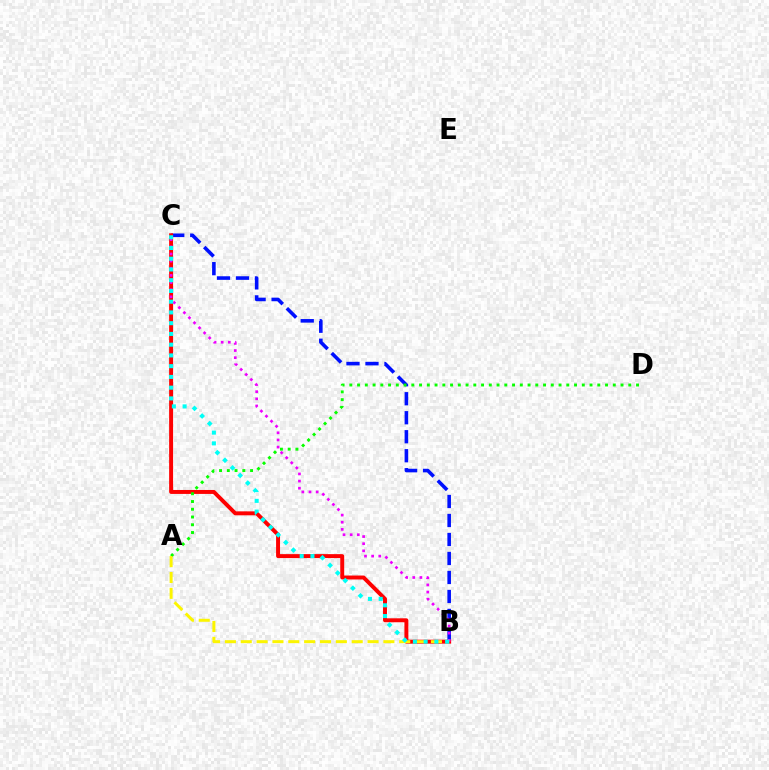{('B', 'C'): [{'color': '#0010ff', 'line_style': 'dashed', 'thickness': 2.58}, {'color': '#ff0000', 'line_style': 'solid', 'thickness': 2.84}, {'color': '#ee00ff', 'line_style': 'dotted', 'thickness': 1.94}, {'color': '#00fff6', 'line_style': 'dotted', 'thickness': 2.92}], ('A', 'D'): [{'color': '#08ff00', 'line_style': 'dotted', 'thickness': 2.11}], ('A', 'B'): [{'color': '#fcf500', 'line_style': 'dashed', 'thickness': 2.15}]}